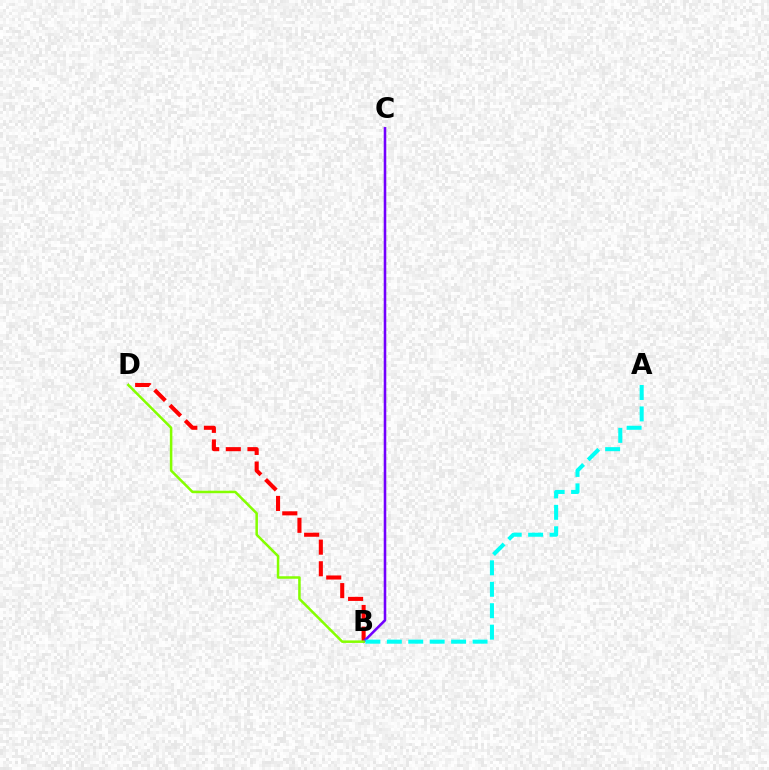{('B', 'D'): [{'color': '#ff0000', 'line_style': 'dashed', 'thickness': 2.94}, {'color': '#84ff00', 'line_style': 'solid', 'thickness': 1.81}], ('B', 'C'): [{'color': '#7200ff', 'line_style': 'solid', 'thickness': 1.85}], ('A', 'B'): [{'color': '#00fff6', 'line_style': 'dashed', 'thickness': 2.91}]}